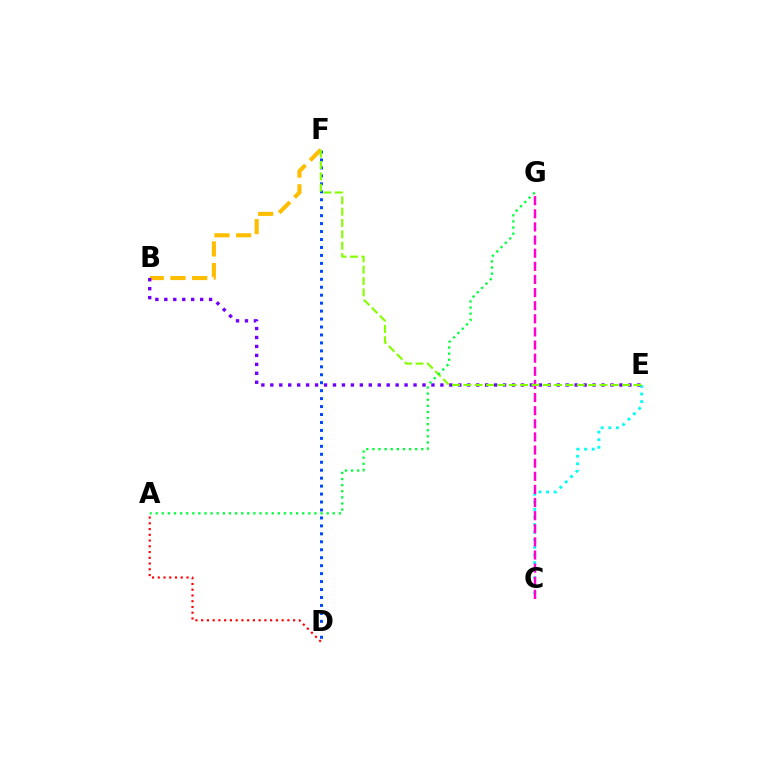{('C', 'E'): [{'color': '#00fff6', 'line_style': 'dotted', 'thickness': 2.06}], ('D', 'F'): [{'color': '#004bff', 'line_style': 'dotted', 'thickness': 2.16}], ('B', 'F'): [{'color': '#ffbd00', 'line_style': 'dashed', 'thickness': 2.95}], ('C', 'G'): [{'color': '#ff00cf', 'line_style': 'dashed', 'thickness': 1.78}], ('B', 'E'): [{'color': '#7200ff', 'line_style': 'dotted', 'thickness': 2.43}], ('E', 'F'): [{'color': '#84ff00', 'line_style': 'dashed', 'thickness': 1.54}], ('A', 'G'): [{'color': '#00ff39', 'line_style': 'dotted', 'thickness': 1.66}], ('A', 'D'): [{'color': '#ff0000', 'line_style': 'dotted', 'thickness': 1.56}]}